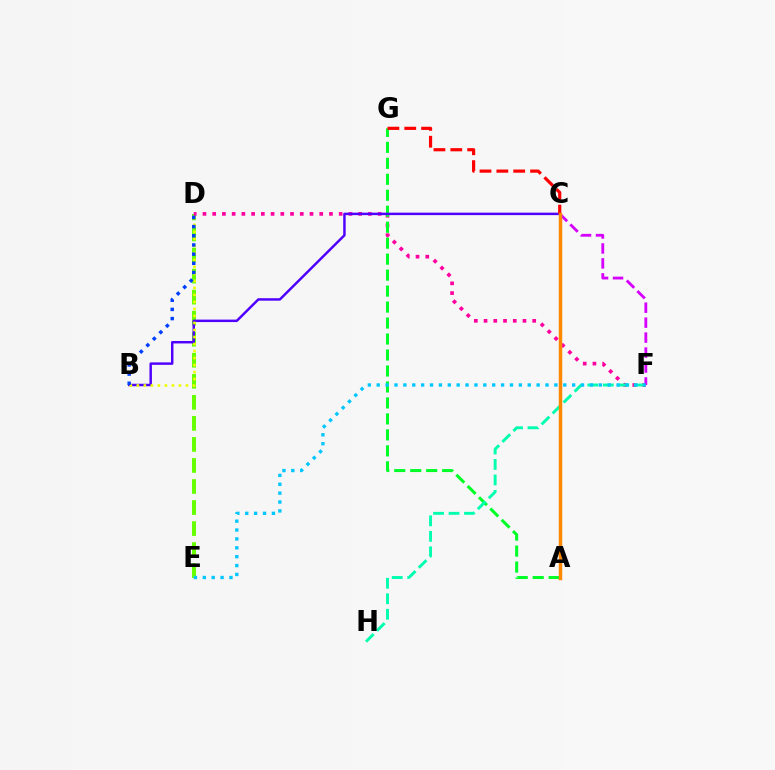{('D', 'E'): [{'color': '#66ff00', 'line_style': 'dashed', 'thickness': 2.86}], ('D', 'F'): [{'color': '#ff00a0', 'line_style': 'dotted', 'thickness': 2.64}], ('A', 'G'): [{'color': '#00ff27', 'line_style': 'dashed', 'thickness': 2.17}], ('B', 'C'): [{'color': '#4f00ff', 'line_style': 'solid', 'thickness': 1.78}], ('F', 'H'): [{'color': '#00ffaf', 'line_style': 'dashed', 'thickness': 2.1}], ('C', 'F'): [{'color': '#d600ff', 'line_style': 'dashed', 'thickness': 2.03}], ('E', 'F'): [{'color': '#00c7ff', 'line_style': 'dotted', 'thickness': 2.41}], ('B', 'D'): [{'color': '#eeff00', 'line_style': 'dotted', 'thickness': 1.9}, {'color': '#003fff', 'line_style': 'dotted', 'thickness': 2.49}], ('C', 'G'): [{'color': '#ff0000', 'line_style': 'dashed', 'thickness': 2.29}], ('A', 'C'): [{'color': '#ff8800', 'line_style': 'solid', 'thickness': 2.49}]}